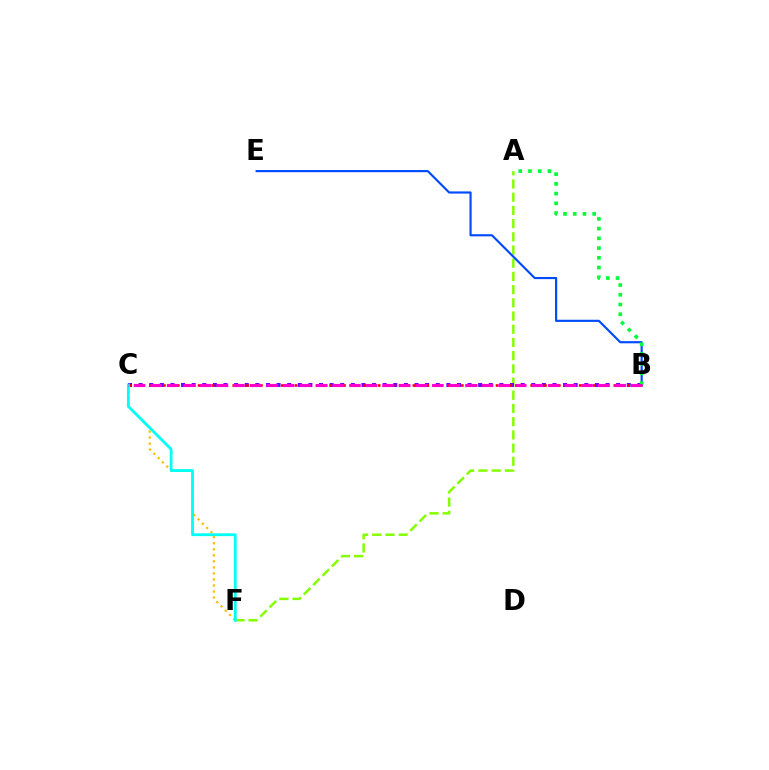{('A', 'F'): [{'color': '#84ff00', 'line_style': 'dashed', 'thickness': 1.79}], ('B', 'E'): [{'color': '#004bff', 'line_style': 'solid', 'thickness': 1.55}], ('B', 'C'): [{'color': '#7200ff', 'line_style': 'dotted', 'thickness': 2.88}, {'color': '#ff0000', 'line_style': 'dotted', 'thickness': 1.88}, {'color': '#ff00cf', 'line_style': 'dashed', 'thickness': 2.25}], ('C', 'F'): [{'color': '#ffbd00', 'line_style': 'dotted', 'thickness': 1.64}, {'color': '#00fff6', 'line_style': 'solid', 'thickness': 2.02}], ('A', 'B'): [{'color': '#00ff39', 'line_style': 'dotted', 'thickness': 2.64}]}